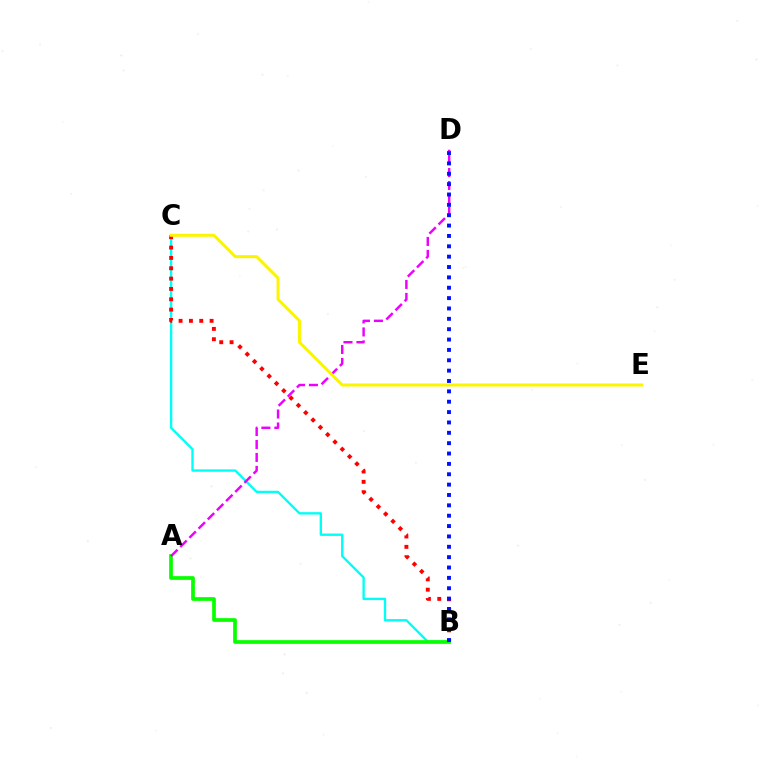{('B', 'C'): [{'color': '#00fff6', 'line_style': 'solid', 'thickness': 1.7}, {'color': '#ff0000', 'line_style': 'dotted', 'thickness': 2.81}], ('A', 'B'): [{'color': '#08ff00', 'line_style': 'solid', 'thickness': 2.67}], ('A', 'D'): [{'color': '#ee00ff', 'line_style': 'dashed', 'thickness': 1.76}], ('B', 'D'): [{'color': '#0010ff', 'line_style': 'dotted', 'thickness': 2.82}], ('C', 'E'): [{'color': '#fcf500', 'line_style': 'solid', 'thickness': 2.17}]}